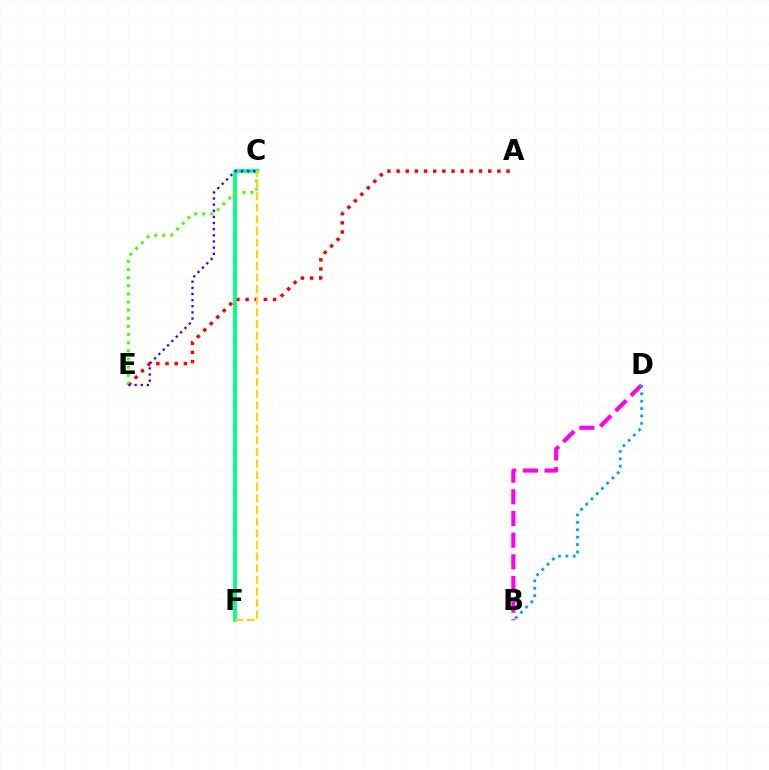{('B', 'D'): [{'color': '#ff00ed', 'line_style': 'dashed', 'thickness': 2.94}, {'color': '#009eff', 'line_style': 'dotted', 'thickness': 2.01}], ('A', 'E'): [{'color': '#ff0000', 'line_style': 'dotted', 'thickness': 2.49}], ('C', 'F'): [{'color': '#00ff86', 'line_style': 'solid', 'thickness': 2.75}, {'color': '#ffd500', 'line_style': 'dashed', 'thickness': 1.58}], ('C', 'E'): [{'color': '#4fff00', 'line_style': 'dotted', 'thickness': 2.21}, {'color': '#3700ff', 'line_style': 'dotted', 'thickness': 1.67}]}